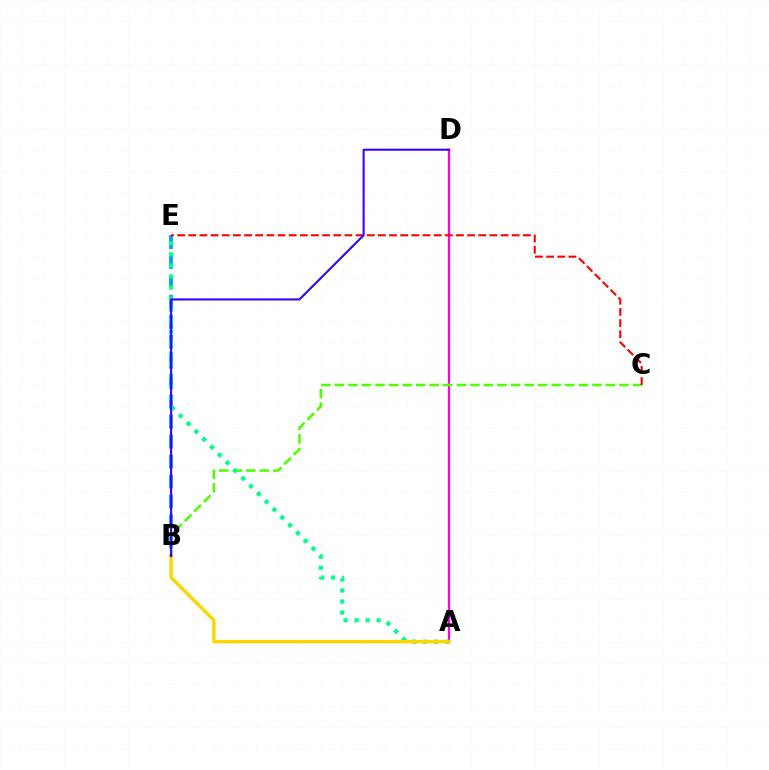{('B', 'E'): [{'color': '#009eff', 'line_style': 'dashed', 'thickness': 2.71}], ('A', 'D'): [{'color': '#ff00ed', 'line_style': 'solid', 'thickness': 1.62}], ('B', 'C'): [{'color': '#4fff00', 'line_style': 'dashed', 'thickness': 1.84}], ('A', 'E'): [{'color': '#00ff86', 'line_style': 'dotted', 'thickness': 3.0}], ('A', 'B'): [{'color': '#ffd500', 'line_style': 'solid', 'thickness': 2.44}], ('C', 'E'): [{'color': '#ff0000', 'line_style': 'dashed', 'thickness': 1.52}], ('B', 'D'): [{'color': '#3700ff', 'line_style': 'solid', 'thickness': 1.5}]}